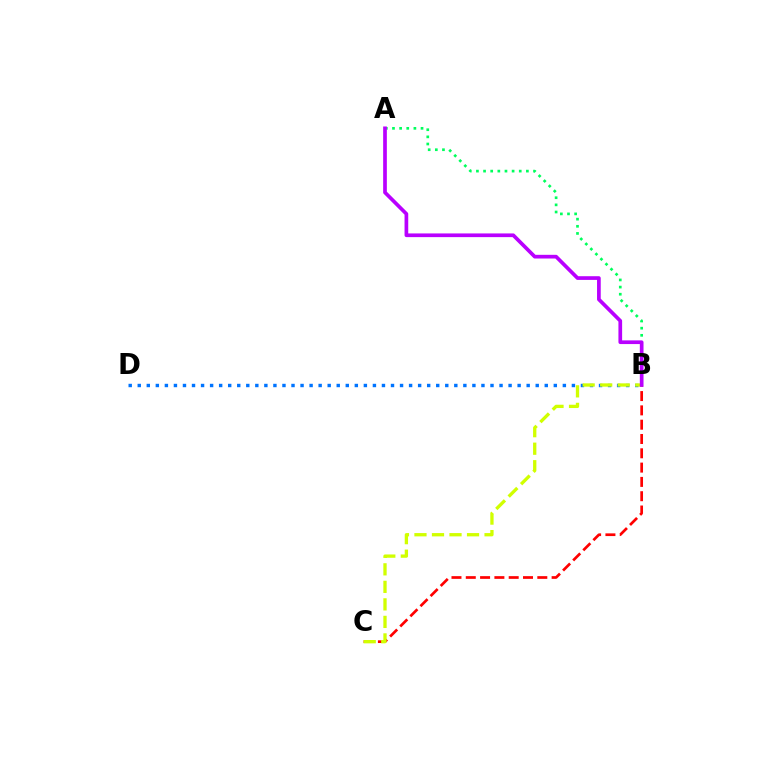{('B', 'D'): [{'color': '#0074ff', 'line_style': 'dotted', 'thickness': 2.46}], ('B', 'C'): [{'color': '#ff0000', 'line_style': 'dashed', 'thickness': 1.94}, {'color': '#d1ff00', 'line_style': 'dashed', 'thickness': 2.38}], ('A', 'B'): [{'color': '#00ff5c', 'line_style': 'dotted', 'thickness': 1.94}, {'color': '#b900ff', 'line_style': 'solid', 'thickness': 2.66}]}